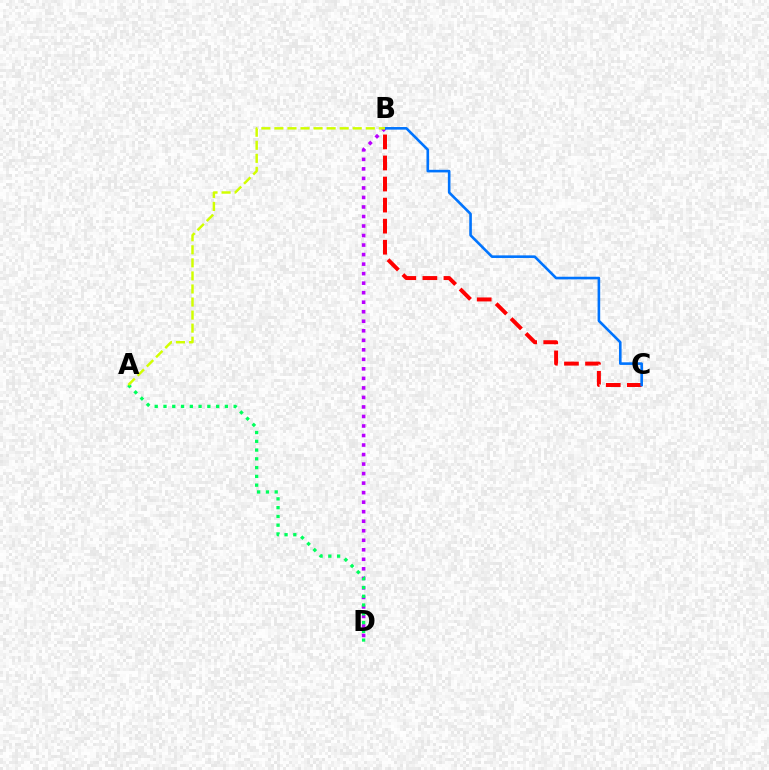{('B', 'C'): [{'color': '#ff0000', 'line_style': 'dashed', 'thickness': 2.86}, {'color': '#0074ff', 'line_style': 'solid', 'thickness': 1.88}], ('B', 'D'): [{'color': '#b900ff', 'line_style': 'dotted', 'thickness': 2.59}], ('A', 'D'): [{'color': '#00ff5c', 'line_style': 'dotted', 'thickness': 2.38}], ('A', 'B'): [{'color': '#d1ff00', 'line_style': 'dashed', 'thickness': 1.77}]}